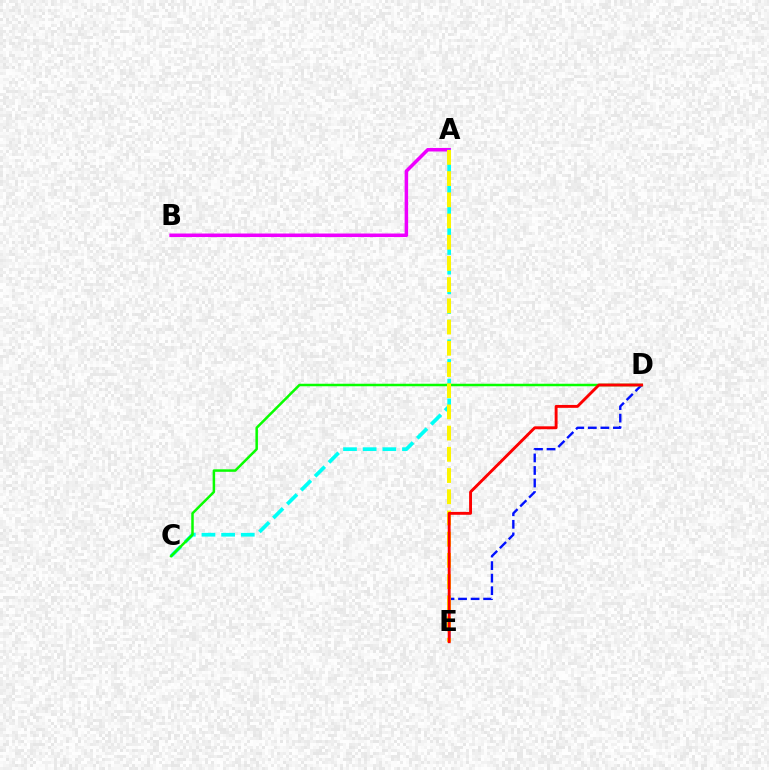{('D', 'E'): [{'color': '#0010ff', 'line_style': 'dashed', 'thickness': 1.7}, {'color': '#ff0000', 'line_style': 'solid', 'thickness': 2.09}], ('A', 'B'): [{'color': '#ee00ff', 'line_style': 'solid', 'thickness': 2.54}], ('A', 'C'): [{'color': '#00fff6', 'line_style': 'dashed', 'thickness': 2.67}], ('C', 'D'): [{'color': '#08ff00', 'line_style': 'solid', 'thickness': 1.8}], ('A', 'E'): [{'color': '#fcf500', 'line_style': 'dashed', 'thickness': 2.88}]}